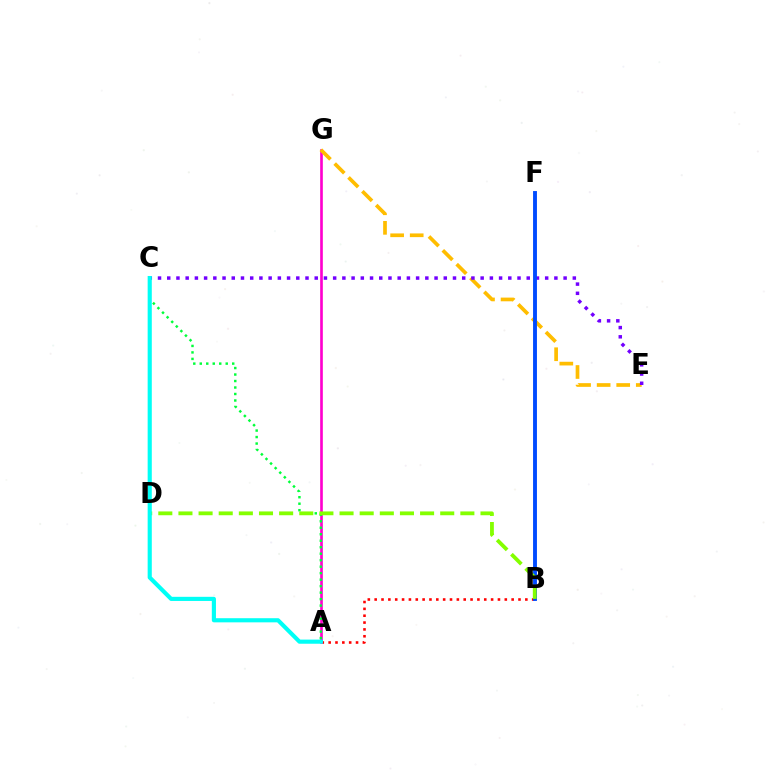{('A', 'B'): [{'color': '#ff0000', 'line_style': 'dotted', 'thickness': 1.86}], ('A', 'G'): [{'color': '#ff00cf', 'line_style': 'solid', 'thickness': 1.91}], ('E', 'G'): [{'color': '#ffbd00', 'line_style': 'dashed', 'thickness': 2.66}], ('C', 'E'): [{'color': '#7200ff', 'line_style': 'dotted', 'thickness': 2.5}], ('B', 'F'): [{'color': '#004bff', 'line_style': 'solid', 'thickness': 2.8}], ('A', 'C'): [{'color': '#00ff39', 'line_style': 'dotted', 'thickness': 1.76}, {'color': '#00fff6', 'line_style': 'solid', 'thickness': 2.98}], ('B', 'D'): [{'color': '#84ff00', 'line_style': 'dashed', 'thickness': 2.74}]}